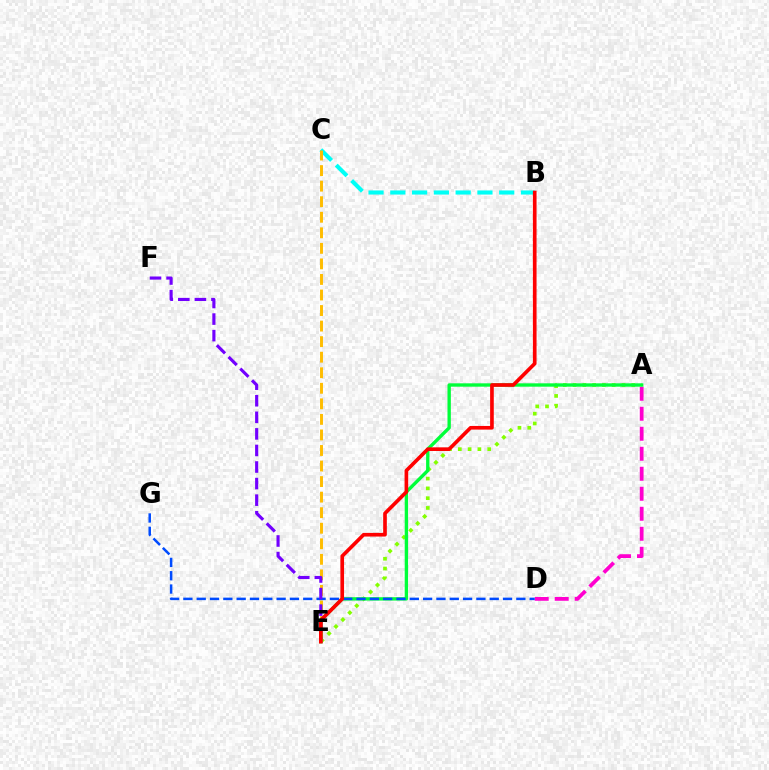{('B', 'C'): [{'color': '#00fff6', 'line_style': 'dashed', 'thickness': 2.96}], ('A', 'D'): [{'color': '#ff00cf', 'line_style': 'dashed', 'thickness': 2.72}], ('A', 'E'): [{'color': '#84ff00', 'line_style': 'dotted', 'thickness': 2.66}, {'color': '#00ff39', 'line_style': 'solid', 'thickness': 2.42}], ('C', 'E'): [{'color': '#ffbd00', 'line_style': 'dashed', 'thickness': 2.11}], ('D', 'G'): [{'color': '#004bff', 'line_style': 'dashed', 'thickness': 1.81}], ('E', 'F'): [{'color': '#7200ff', 'line_style': 'dashed', 'thickness': 2.25}], ('B', 'E'): [{'color': '#ff0000', 'line_style': 'solid', 'thickness': 2.63}]}